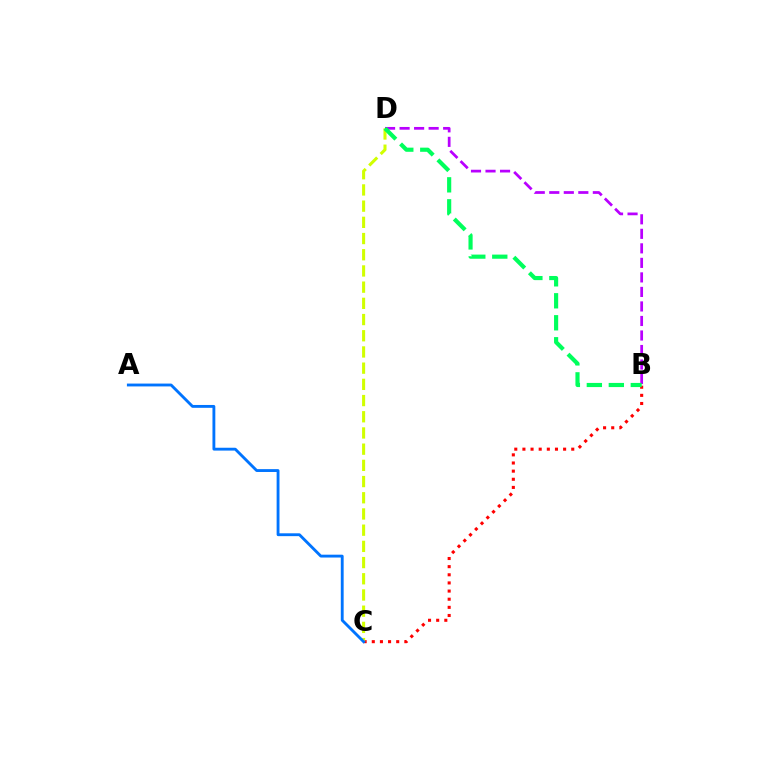{('B', 'C'): [{'color': '#ff0000', 'line_style': 'dotted', 'thickness': 2.21}], ('B', 'D'): [{'color': '#b900ff', 'line_style': 'dashed', 'thickness': 1.97}, {'color': '#00ff5c', 'line_style': 'dashed', 'thickness': 2.99}], ('C', 'D'): [{'color': '#d1ff00', 'line_style': 'dashed', 'thickness': 2.2}], ('A', 'C'): [{'color': '#0074ff', 'line_style': 'solid', 'thickness': 2.05}]}